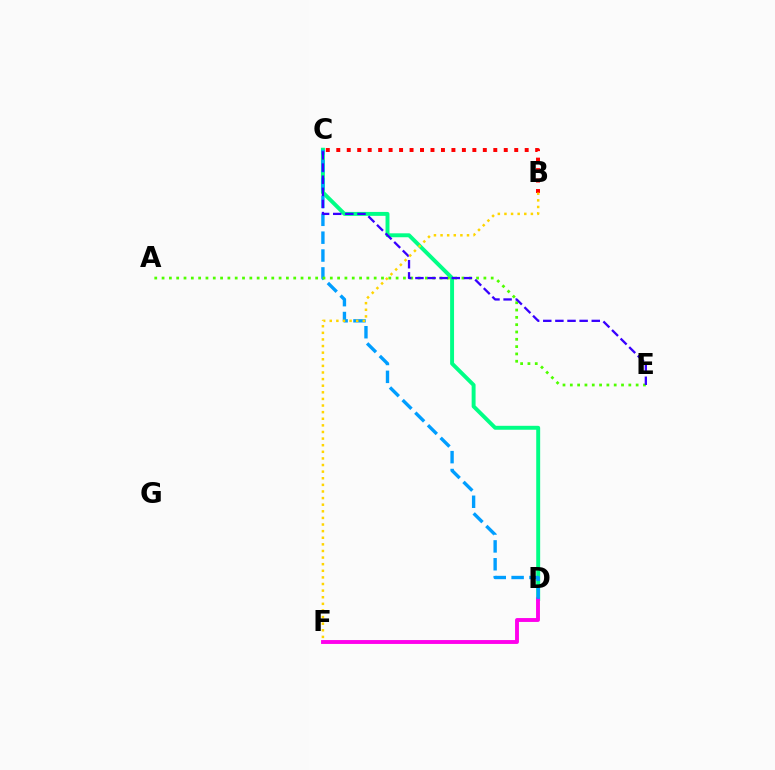{('C', 'D'): [{'color': '#00ff86', 'line_style': 'solid', 'thickness': 2.83}, {'color': '#009eff', 'line_style': 'dashed', 'thickness': 2.43}], ('D', 'F'): [{'color': '#ff00ed', 'line_style': 'solid', 'thickness': 2.79}], ('A', 'E'): [{'color': '#4fff00', 'line_style': 'dotted', 'thickness': 1.99}], ('B', 'C'): [{'color': '#ff0000', 'line_style': 'dotted', 'thickness': 2.84}], ('C', 'E'): [{'color': '#3700ff', 'line_style': 'dashed', 'thickness': 1.65}], ('B', 'F'): [{'color': '#ffd500', 'line_style': 'dotted', 'thickness': 1.8}]}